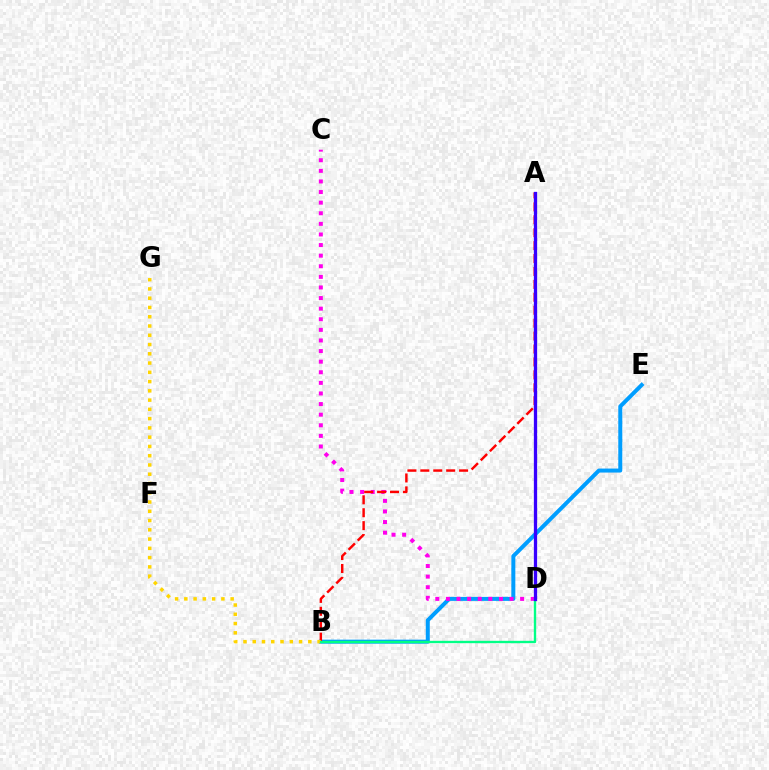{('B', 'E'): [{'color': '#009eff', 'line_style': 'solid', 'thickness': 2.88}], ('C', 'D'): [{'color': '#ff00ed', 'line_style': 'dotted', 'thickness': 2.88}], ('A', 'B'): [{'color': '#ff0000', 'line_style': 'dashed', 'thickness': 1.76}], ('B', 'G'): [{'color': '#ffd500', 'line_style': 'dotted', 'thickness': 2.52}], ('A', 'D'): [{'color': '#4fff00', 'line_style': 'solid', 'thickness': 1.95}, {'color': '#3700ff', 'line_style': 'solid', 'thickness': 2.36}], ('B', 'D'): [{'color': '#00ff86', 'line_style': 'solid', 'thickness': 1.7}]}